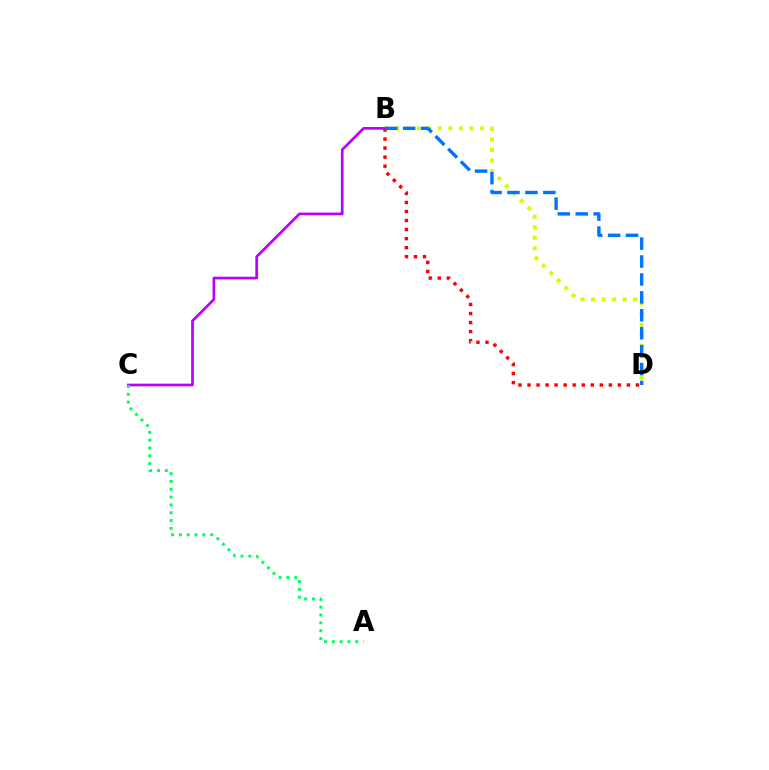{('B', 'D'): [{'color': '#d1ff00', 'line_style': 'dotted', 'thickness': 2.87}, {'color': '#ff0000', 'line_style': 'dotted', 'thickness': 2.45}, {'color': '#0074ff', 'line_style': 'dashed', 'thickness': 2.44}], ('B', 'C'): [{'color': '#b900ff', 'line_style': 'solid', 'thickness': 1.94}], ('A', 'C'): [{'color': '#00ff5c', 'line_style': 'dotted', 'thickness': 2.13}]}